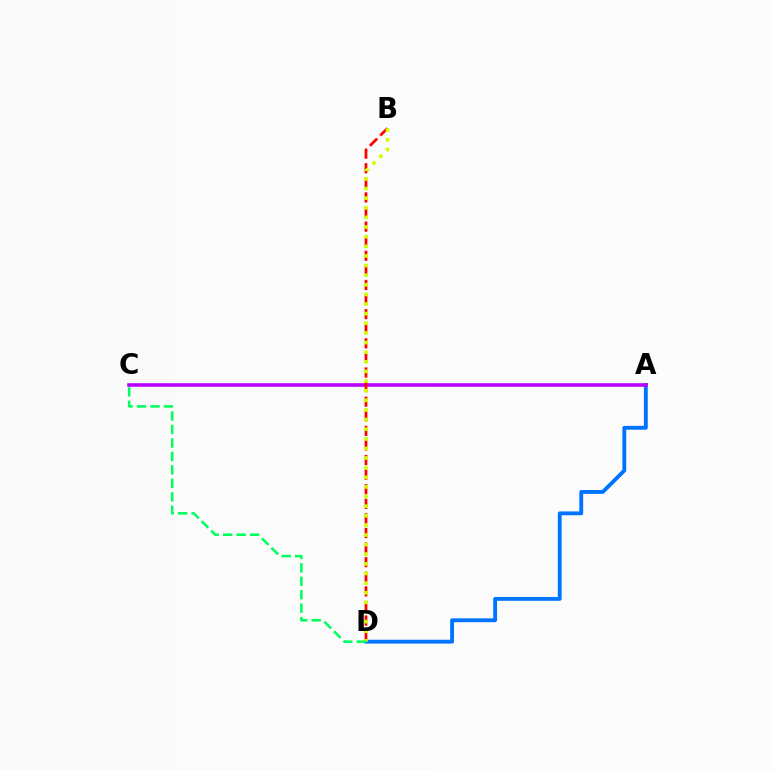{('A', 'D'): [{'color': '#0074ff', 'line_style': 'solid', 'thickness': 2.77}], ('A', 'C'): [{'color': '#b900ff', 'line_style': 'solid', 'thickness': 2.57}], ('B', 'D'): [{'color': '#ff0000', 'line_style': 'dashed', 'thickness': 1.98}, {'color': '#d1ff00', 'line_style': 'dotted', 'thickness': 2.61}], ('C', 'D'): [{'color': '#00ff5c', 'line_style': 'dashed', 'thickness': 1.83}]}